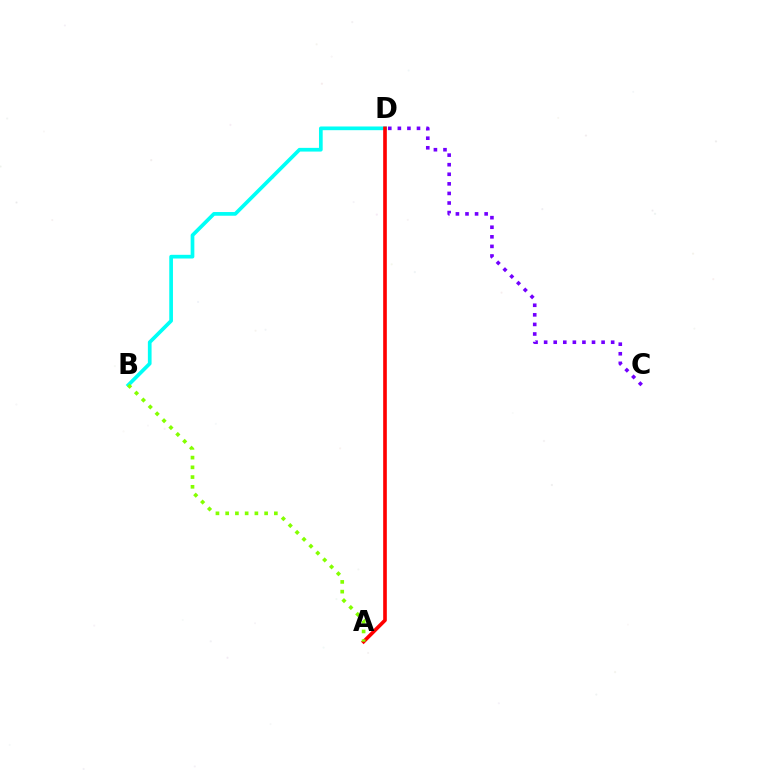{('B', 'D'): [{'color': '#00fff6', 'line_style': 'solid', 'thickness': 2.66}], ('A', 'D'): [{'color': '#ff0000', 'line_style': 'solid', 'thickness': 2.62}], ('A', 'B'): [{'color': '#84ff00', 'line_style': 'dotted', 'thickness': 2.64}], ('C', 'D'): [{'color': '#7200ff', 'line_style': 'dotted', 'thickness': 2.6}]}